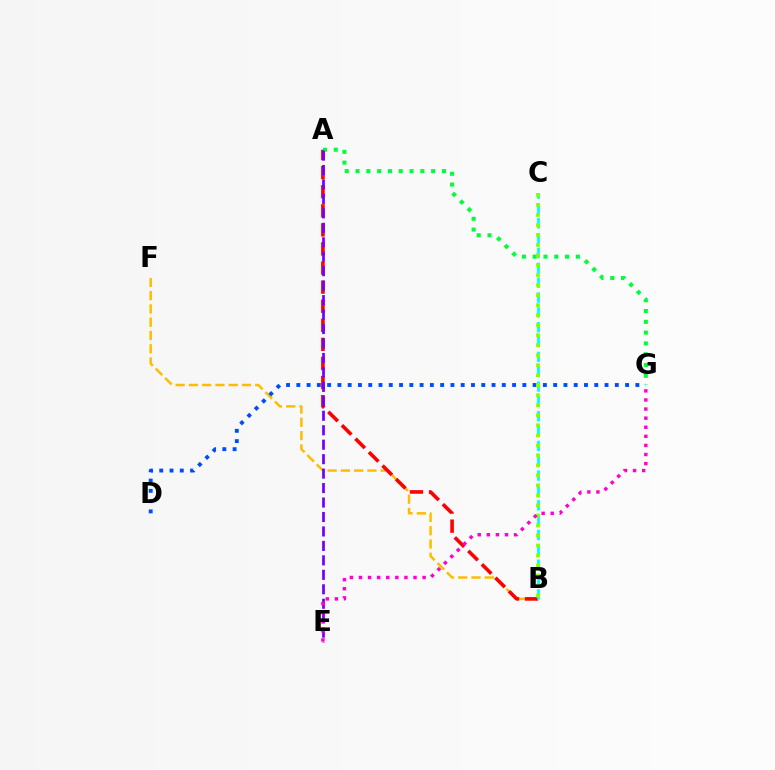{('B', 'F'): [{'color': '#ffbd00', 'line_style': 'dashed', 'thickness': 1.8}], ('A', 'B'): [{'color': '#ff0000', 'line_style': 'dashed', 'thickness': 2.59}], ('B', 'C'): [{'color': '#00fff6', 'line_style': 'dashed', 'thickness': 2.02}, {'color': '#84ff00', 'line_style': 'dotted', 'thickness': 2.72}], ('A', 'G'): [{'color': '#00ff39', 'line_style': 'dotted', 'thickness': 2.93}], ('D', 'G'): [{'color': '#004bff', 'line_style': 'dotted', 'thickness': 2.79}], ('A', 'E'): [{'color': '#7200ff', 'line_style': 'dashed', 'thickness': 1.96}], ('E', 'G'): [{'color': '#ff00cf', 'line_style': 'dotted', 'thickness': 2.47}]}